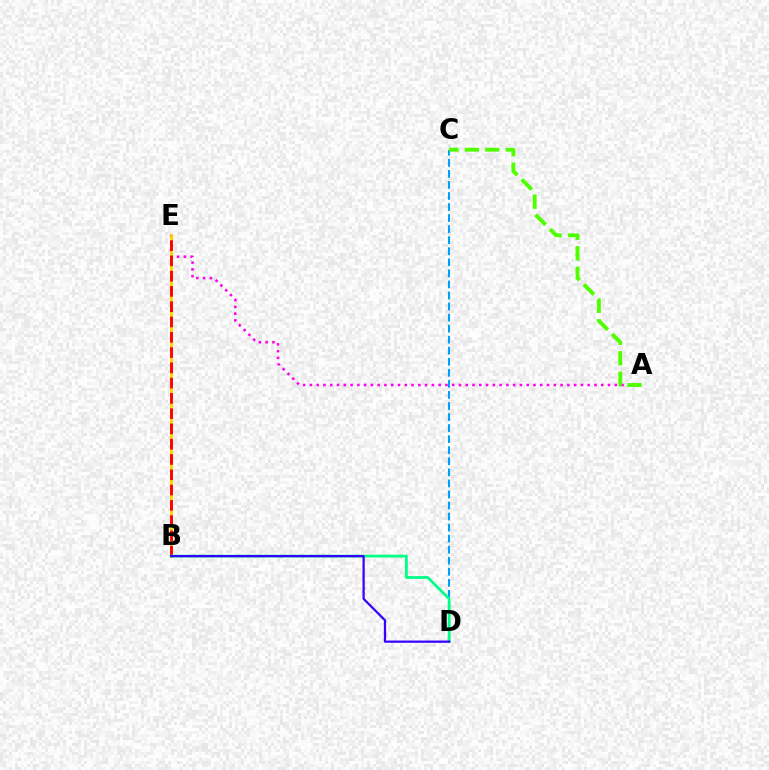{('C', 'D'): [{'color': '#009eff', 'line_style': 'dashed', 'thickness': 1.5}], ('A', 'E'): [{'color': '#ff00ed', 'line_style': 'dotted', 'thickness': 1.84}], ('B', 'E'): [{'color': '#ffd500', 'line_style': 'solid', 'thickness': 2.11}, {'color': '#ff0000', 'line_style': 'dashed', 'thickness': 2.08}], ('B', 'D'): [{'color': '#00ff86', 'line_style': 'solid', 'thickness': 1.99}, {'color': '#3700ff', 'line_style': 'solid', 'thickness': 1.61}], ('A', 'C'): [{'color': '#4fff00', 'line_style': 'dashed', 'thickness': 2.78}]}